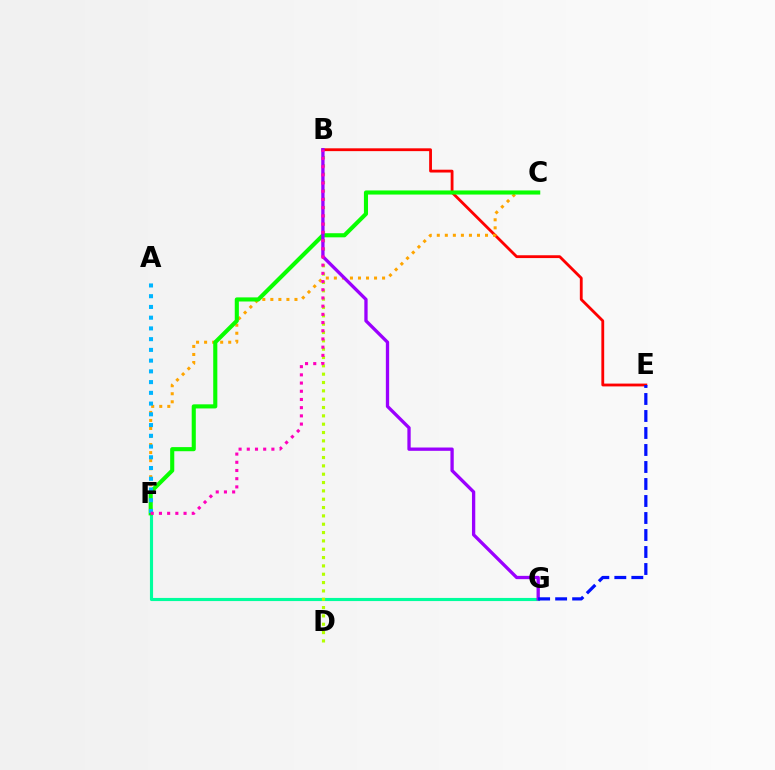{('F', 'G'): [{'color': '#00ff9d', 'line_style': 'solid', 'thickness': 2.25}], ('B', 'E'): [{'color': '#ff0000', 'line_style': 'solid', 'thickness': 2.03}], ('B', 'D'): [{'color': '#b3ff00', 'line_style': 'dotted', 'thickness': 2.26}], ('C', 'F'): [{'color': '#ffa500', 'line_style': 'dotted', 'thickness': 2.18}, {'color': '#08ff00', 'line_style': 'solid', 'thickness': 2.96}], ('B', 'G'): [{'color': '#9b00ff', 'line_style': 'solid', 'thickness': 2.38}], ('A', 'F'): [{'color': '#00b5ff', 'line_style': 'dotted', 'thickness': 2.92}], ('E', 'G'): [{'color': '#0010ff', 'line_style': 'dashed', 'thickness': 2.31}], ('B', 'F'): [{'color': '#ff00bd', 'line_style': 'dotted', 'thickness': 2.23}]}